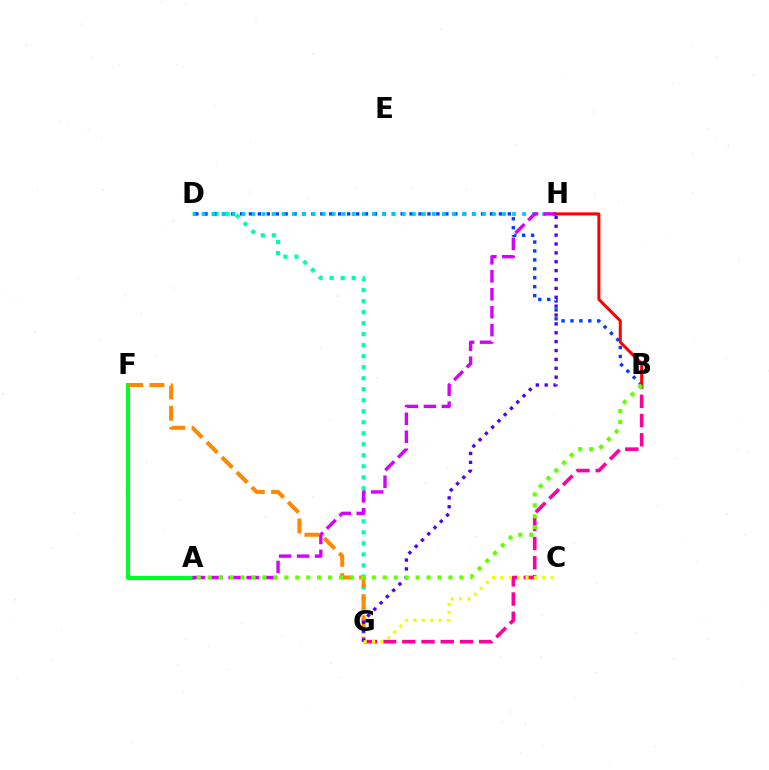{('A', 'F'): [{'color': '#00ff27', 'line_style': 'solid', 'thickness': 2.94}], ('D', 'G'): [{'color': '#00ffaf', 'line_style': 'dotted', 'thickness': 2.99}], ('B', 'D'): [{'color': '#003fff', 'line_style': 'dotted', 'thickness': 2.43}], ('D', 'H'): [{'color': '#00c7ff', 'line_style': 'dotted', 'thickness': 2.72}], ('B', 'G'): [{'color': '#ff00a0', 'line_style': 'dashed', 'thickness': 2.61}], ('A', 'H'): [{'color': '#d600ff', 'line_style': 'dashed', 'thickness': 2.44}], ('F', 'G'): [{'color': '#ff8800', 'line_style': 'dashed', 'thickness': 2.88}], ('B', 'H'): [{'color': '#ff0000', 'line_style': 'solid', 'thickness': 2.17}], ('G', 'H'): [{'color': '#4f00ff', 'line_style': 'dotted', 'thickness': 2.41}], ('A', 'B'): [{'color': '#66ff00', 'line_style': 'dotted', 'thickness': 2.97}], ('C', 'G'): [{'color': '#eeff00', 'line_style': 'dotted', 'thickness': 2.28}]}